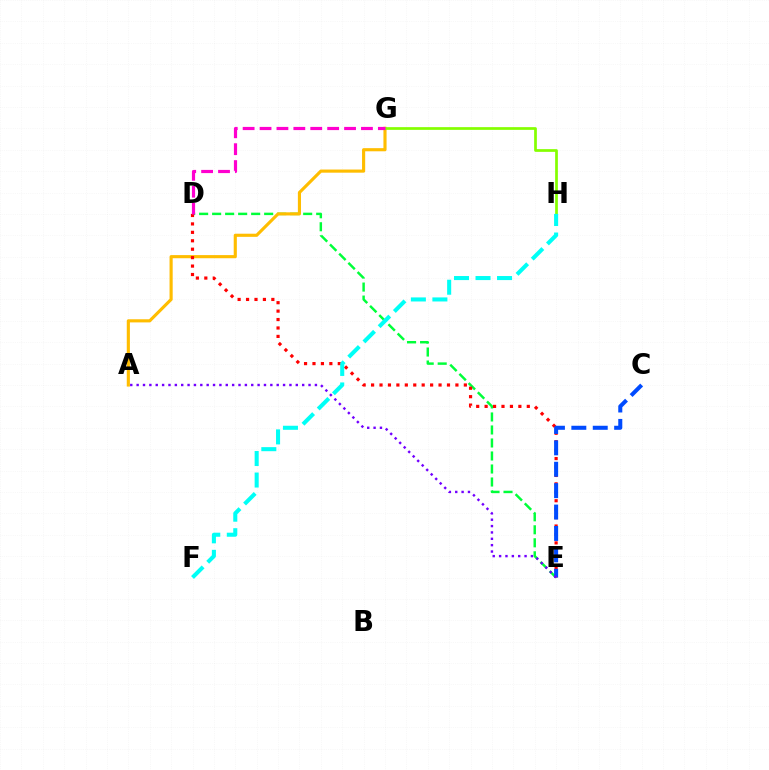{('D', 'E'): [{'color': '#00ff39', 'line_style': 'dashed', 'thickness': 1.77}, {'color': '#ff0000', 'line_style': 'dotted', 'thickness': 2.29}], ('A', 'G'): [{'color': '#ffbd00', 'line_style': 'solid', 'thickness': 2.26}], ('G', 'H'): [{'color': '#84ff00', 'line_style': 'solid', 'thickness': 1.96}], ('C', 'E'): [{'color': '#004bff', 'line_style': 'dashed', 'thickness': 2.91}], ('D', 'G'): [{'color': '#ff00cf', 'line_style': 'dashed', 'thickness': 2.3}], ('F', 'H'): [{'color': '#00fff6', 'line_style': 'dashed', 'thickness': 2.92}], ('A', 'E'): [{'color': '#7200ff', 'line_style': 'dotted', 'thickness': 1.73}]}